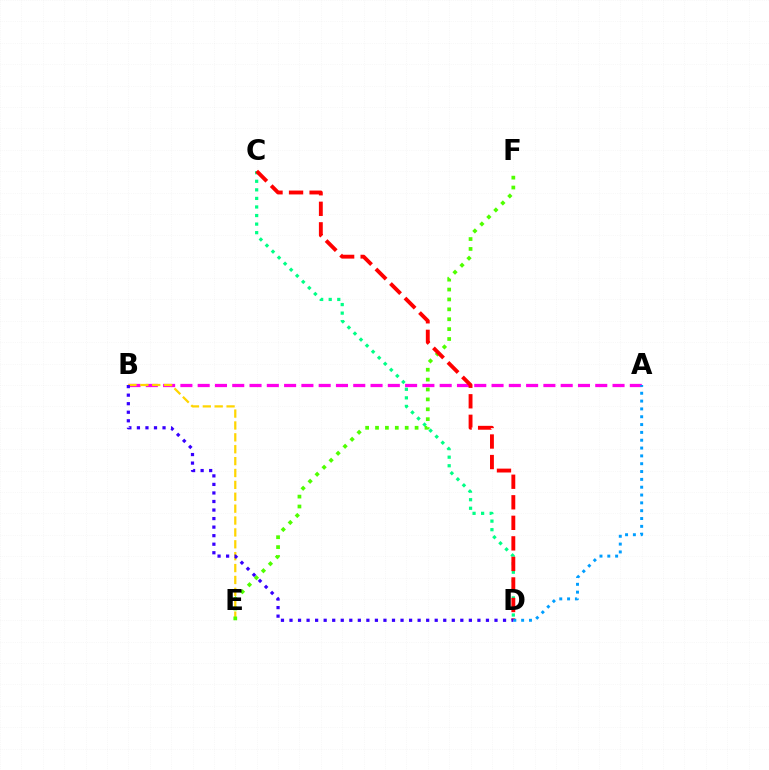{('A', 'B'): [{'color': '#ff00ed', 'line_style': 'dashed', 'thickness': 2.35}], ('B', 'E'): [{'color': '#ffd500', 'line_style': 'dashed', 'thickness': 1.61}], ('C', 'D'): [{'color': '#00ff86', 'line_style': 'dotted', 'thickness': 2.33}, {'color': '#ff0000', 'line_style': 'dashed', 'thickness': 2.79}], ('E', 'F'): [{'color': '#4fff00', 'line_style': 'dotted', 'thickness': 2.69}], ('B', 'D'): [{'color': '#3700ff', 'line_style': 'dotted', 'thickness': 2.32}], ('A', 'D'): [{'color': '#009eff', 'line_style': 'dotted', 'thickness': 2.13}]}